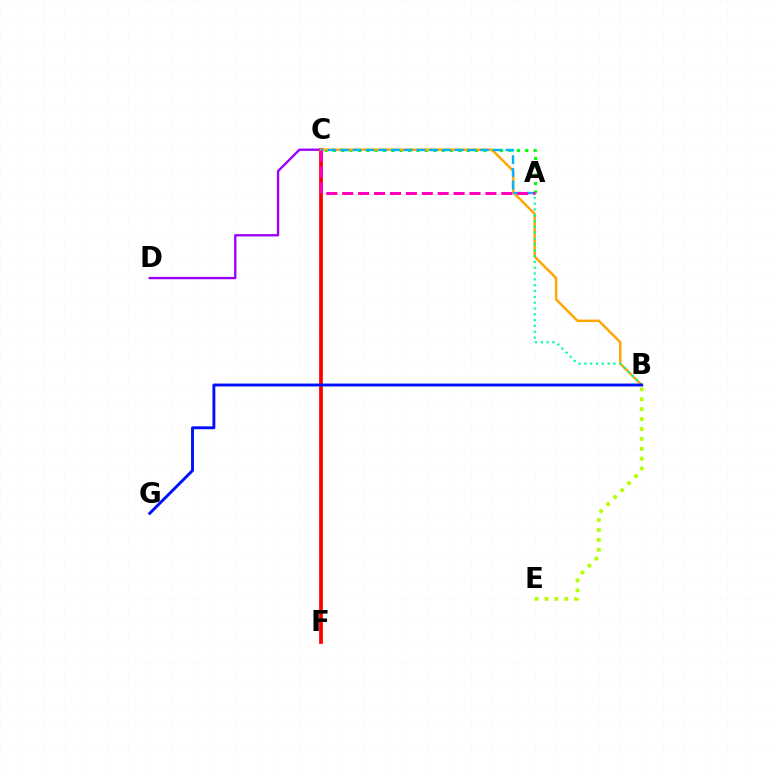{('B', 'E'): [{'color': '#b3ff00', 'line_style': 'dotted', 'thickness': 2.69}], ('A', 'C'): [{'color': '#08ff00', 'line_style': 'dotted', 'thickness': 2.27}, {'color': '#00b5ff', 'line_style': 'dashed', 'thickness': 1.73}, {'color': '#ff00bd', 'line_style': 'dashed', 'thickness': 2.16}], ('C', 'D'): [{'color': '#9b00ff', 'line_style': 'solid', 'thickness': 1.7}], ('C', 'F'): [{'color': '#ff0000', 'line_style': 'solid', 'thickness': 2.7}], ('B', 'C'): [{'color': '#ffa500', 'line_style': 'solid', 'thickness': 1.76}], ('A', 'B'): [{'color': '#00ff9d', 'line_style': 'dotted', 'thickness': 1.58}], ('B', 'G'): [{'color': '#0010ff', 'line_style': 'solid', 'thickness': 2.09}]}